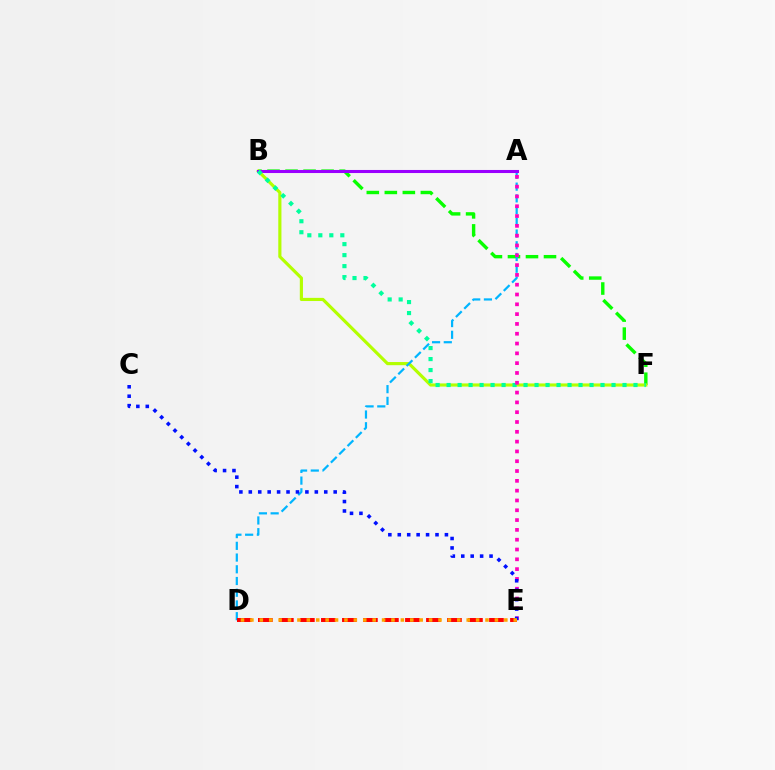{('B', 'F'): [{'color': '#08ff00', 'line_style': 'dashed', 'thickness': 2.45}, {'color': '#b3ff00', 'line_style': 'solid', 'thickness': 2.27}, {'color': '#00ff9d', 'line_style': 'dotted', 'thickness': 2.99}], ('A', 'D'): [{'color': '#00b5ff', 'line_style': 'dashed', 'thickness': 1.59}], ('A', 'B'): [{'color': '#9b00ff', 'line_style': 'solid', 'thickness': 2.21}], ('A', 'E'): [{'color': '#ff00bd', 'line_style': 'dotted', 'thickness': 2.66}], ('D', 'E'): [{'color': '#ff0000', 'line_style': 'dashed', 'thickness': 2.85}, {'color': '#ffa500', 'line_style': 'dotted', 'thickness': 2.56}], ('C', 'E'): [{'color': '#0010ff', 'line_style': 'dotted', 'thickness': 2.56}]}